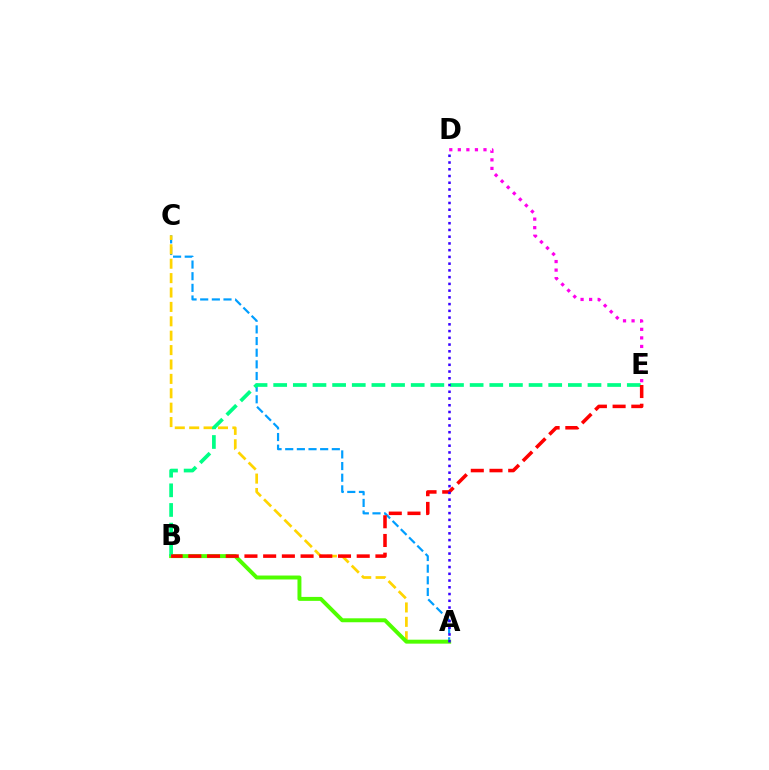{('A', 'C'): [{'color': '#009eff', 'line_style': 'dashed', 'thickness': 1.58}, {'color': '#ffd500', 'line_style': 'dashed', 'thickness': 1.96}], ('A', 'B'): [{'color': '#4fff00', 'line_style': 'solid', 'thickness': 2.84}], ('B', 'E'): [{'color': '#00ff86', 'line_style': 'dashed', 'thickness': 2.67}, {'color': '#ff0000', 'line_style': 'dashed', 'thickness': 2.54}], ('D', 'E'): [{'color': '#ff00ed', 'line_style': 'dotted', 'thickness': 2.32}], ('A', 'D'): [{'color': '#3700ff', 'line_style': 'dotted', 'thickness': 1.83}]}